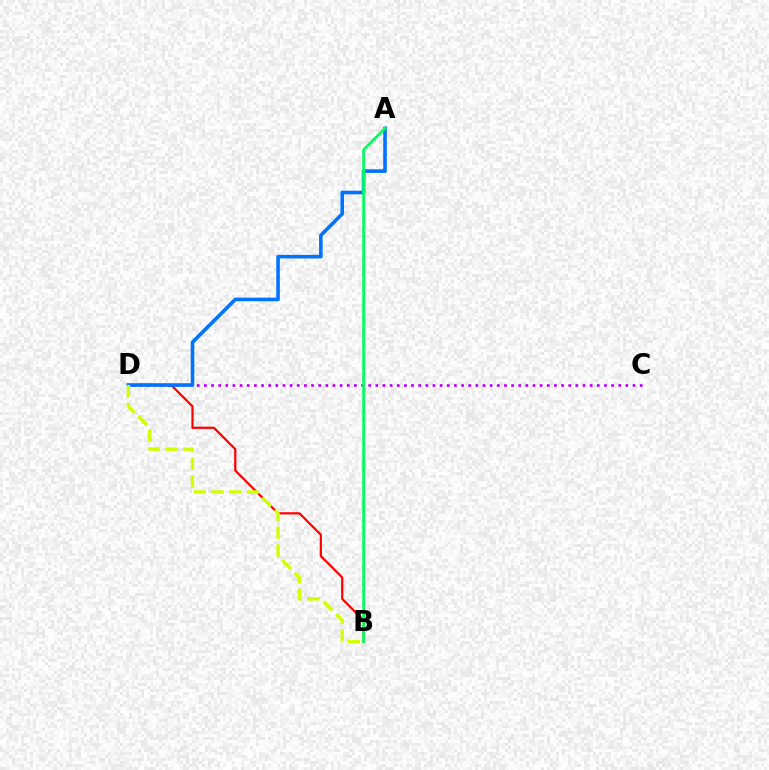{('C', 'D'): [{'color': '#b900ff', 'line_style': 'dotted', 'thickness': 1.94}], ('B', 'D'): [{'color': '#ff0000', 'line_style': 'solid', 'thickness': 1.59}, {'color': '#d1ff00', 'line_style': 'dashed', 'thickness': 2.41}], ('A', 'D'): [{'color': '#0074ff', 'line_style': 'solid', 'thickness': 2.58}], ('A', 'B'): [{'color': '#00ff5c', 'line_style': 'solid', 'thickness': 1.96}]}